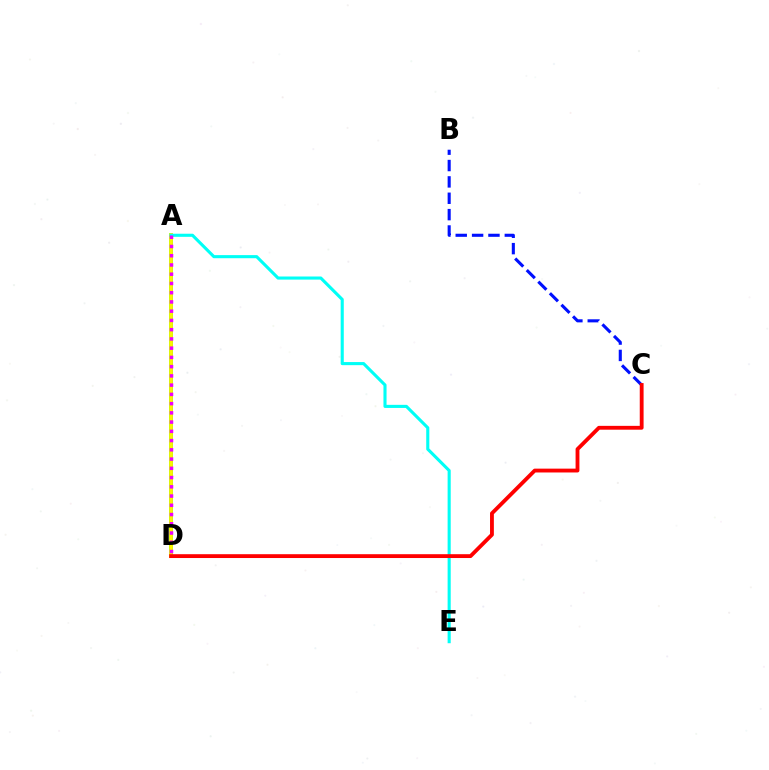{('A', 'D'): [{'color': '#08ff00', 'line_style': 'solid', 'thickness': 2.59}, {'color': '#fcf500', 'line_style': 'solid', 'thickness': 2.66}, {'color': '#ee00ff', 'line_style': 'dotted', 'thickness': 2.51}], ('B', 'C'): [{'color': '#0010ff', 'line_style': 'dashed', 'thickness': 2.22}], ('A', 'E'): [{'color': '#00fff6', 'line_style': 'solid', 'thickness': 2.23}], ('C', 'D'): [{'color': '#ff0000', 'line_style': 'solid', 'thickness': 2.76}]}